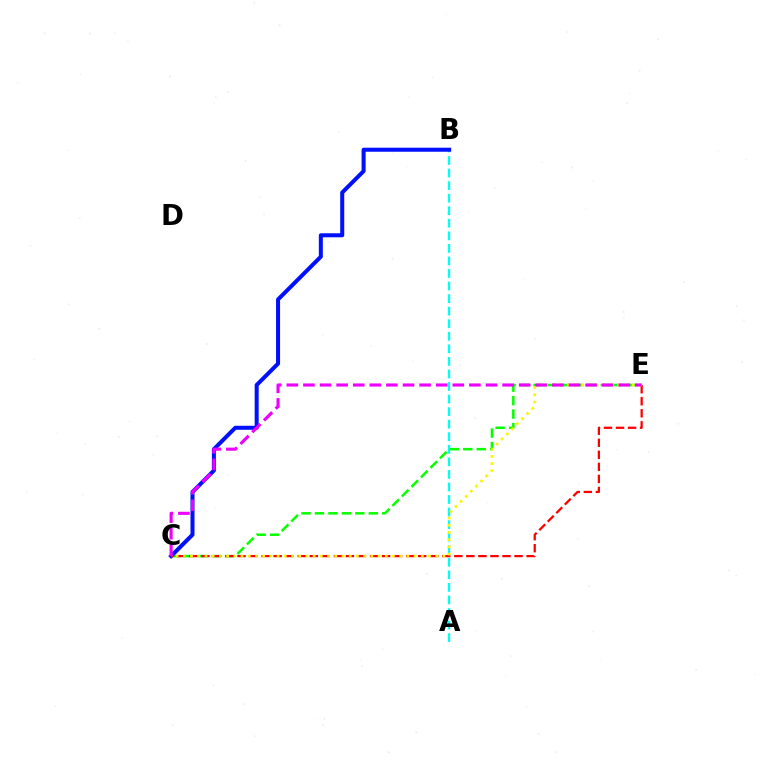{('A', 'B'): [{'color': '#00fff6', 'line_style': 'dashed', 'thickness': 1.71}], ('C', 'E'): [{'color': '#08ff00', 'line_style': 'dashed', 'thickness': 1.83}, {'color': '#ff0000', 'line_style': 'dashed', 'thickness': 1.64}, {'color': '#fcf500', 'line_style': 'dotted', 'thickness': 1.96}, {'color': '#ee00ff', 'line_style': 'dashed', 'thickness': 2.25}], ('B', 'C'): [{'color': '#0010ff', 'line_style': 'solid', 'thickness': 2.9}]}